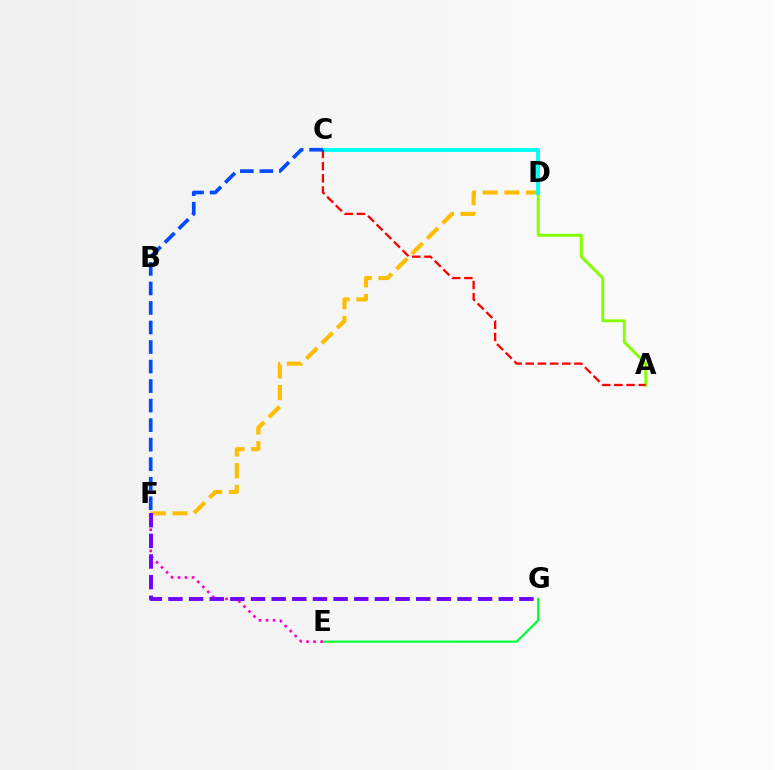{('A', 'D'): [{'color': '#84ff00', 'line_style': 'solid', 'thickness': 2.11}], ('D', 'F'): [{'color': '#ffbd00', 'line_style': 'dashed', 'thickness': 2.95}], ('E', 'G'): [{'color': '#00ff39', 'line_style': 'solid', 'thickness': 1.58}], ('E', 'F'): [{'color': '#ff00cf', 'line_style': 'dotted', 'thickness': 1.91}], ('F', 'G'): [{'color': '#7200ff', 'line_style': 'dashed', 'thickness': 2.8}], ('C', 'D'): [{'color': '#00fff6', 'line_style': 'solid', 'thickness': 2.8}], ('A', 'C'): [{'color': '#ff0000', 'line_style': 'dashed', 'thickness': 1.65}], ('C', 'F'): [{'color': '#004bff', 'line_style': 'dashed', 'thickness': 2.65}]}